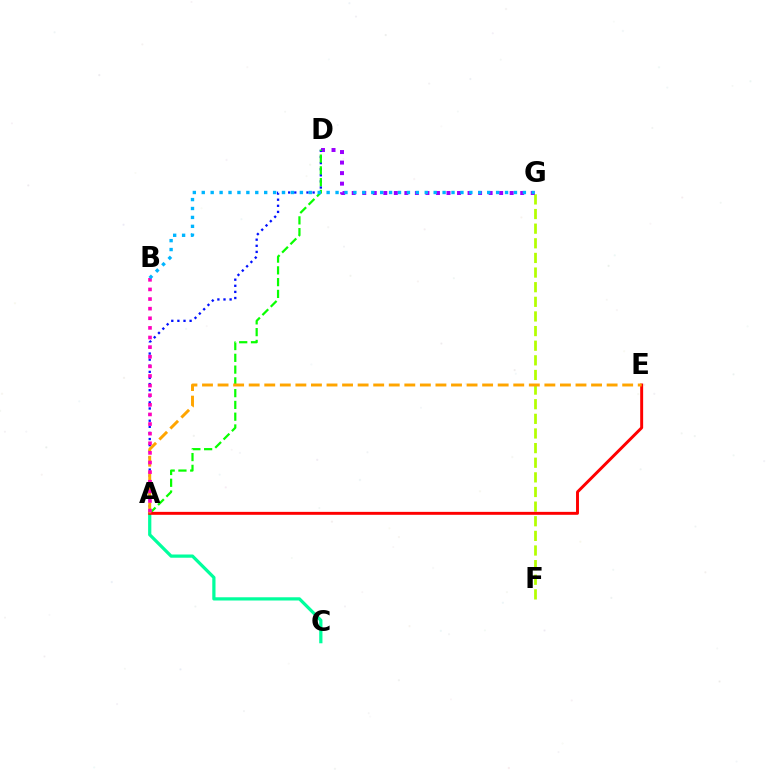{('F', 'G'): [{'color': '#b3ff00', 'line_style': 'dashed', 'thickness': 1.99}], ('D', 'G'): [{'color': '#9b00ff', 'line_style': 'dotted', 'thickness': 2.86}], ('A', 'D'): [{'color': '#0010ff', 'line_style': 'dotted', 'thickness': 1.66}, {'color': '#08ff00', 'line_style': 'dashed', 'thickness': 1.6}], ('A', 'C'): [{'color': '#00ff9d', 'line_style': 'solid', 'thickness': 2.33}], ('A', 'E'): [{'color': '#ff0000', 'line_style': 'solid', 'thickness': 2.12}, {'color': '#ffa500', 'line_style': 'dashed', 'thickness': 2.11}], ('A', 'B'): [{'color': '#ff00bd', 'line_style': 'dotted', 'thickness': 2.61}], ('B', 'G'): [{'color': '#00b5ff', 'line_style': 'dotted', 'thickness': 2.42}]}